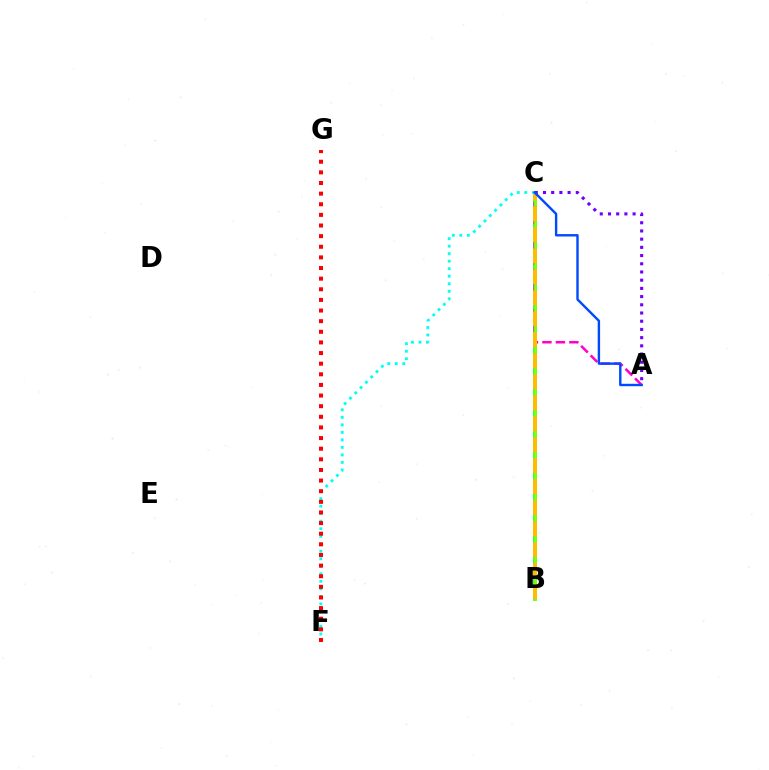{('B', 'C'): [{'color': '#00ff39', 'line_style': 'solid', 'thickness': 2.63}, {'color': '#84ff00', 'line_style': 'solid', 'thickness': 2.0}, {'color': '#ffbd00', 'line_style': 'dashed', 'thickness': 2.85}], ('A', 'C'): [{'color': '#ff00cf', 'line_style': 'dashed', 'thickness': 1.83}, {'color': '#7200ff', 'line_style': 'dotted', 'thickness': 2.23}, {'color': '#004bff', 'line_style': 'solid', 'thickness': 1.73}], ('C', 'F'): [{'color': '#00fff6', 'line_style': 'dotted', 'thickness': 2.04}], ('F', 'G'): [{'color': '#ff0000', 'line_style': 'dotted', 'thickness': 2.89}]}